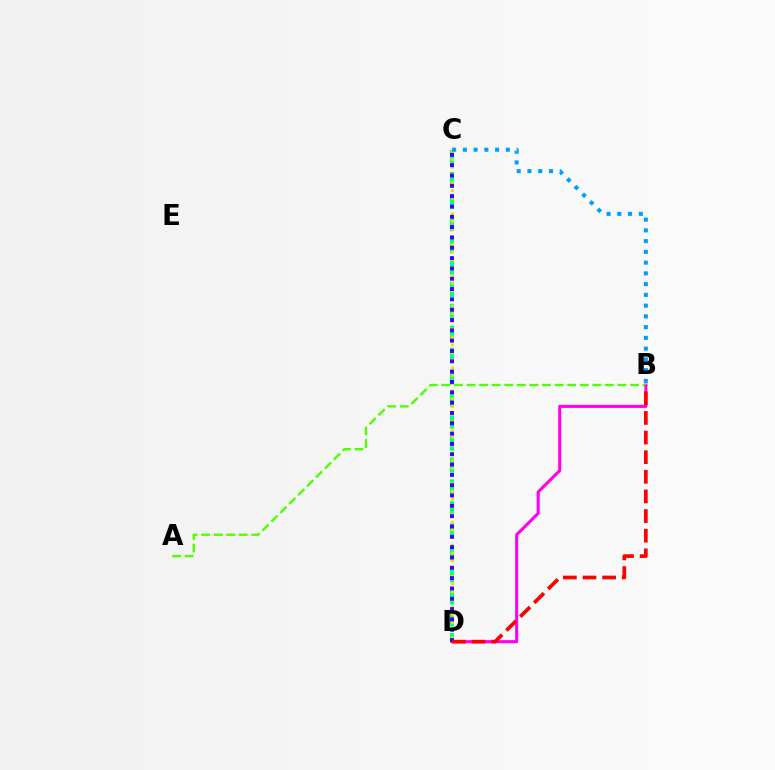{('C', 'D'): [{'color': '#00ff86', 'line_style': 'dashed', 'thickness': 2.98}, {'color': '#ffd500', 'line_style': 'dotted', 'thickness': 2.1}, {'color': '#3700ff', 'line_style': 'dotted', 'thickness': 2.8}], ('B', 'C'): [{'color': '#009eff', 'line_style': 'dotted', 'thickness': 2.92}], ('B', 'D'): [{'color': '#ff00ed', 'line_style': 'solid', 'thickness': 2.2}, {'color': '#ff0000', 'line_style': 'dashed', 'thickness': 2.67}], ('A', 'B'): [{'color': '#4fff00', 'line_style': 'dashed', 'thickness': 1.71}]}